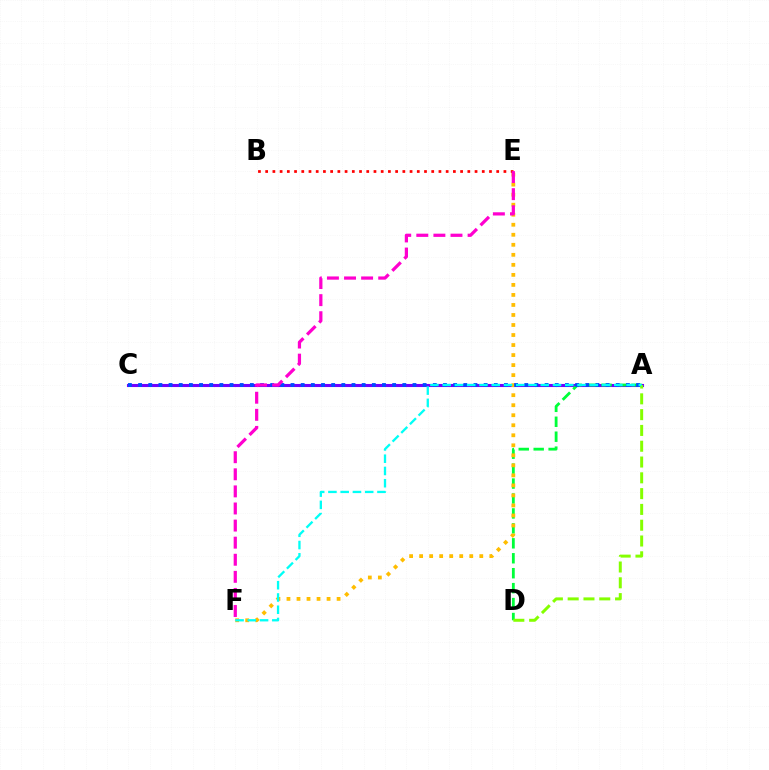{('A', 'C'): [{'color': '#7200ff', 'line_style': 'solid', 'thickness': 2.21}, {'color': '#004bff', 'line_style': 'dotted', 'thickness': 2.76}], ('A', 'D'): [{'color': '#00ff39', 'line_style': 'dashed', 'thickness': 2.03}, {'color': '#84ff00', 'line_style': 'dashed', 'thickness': 2.15}], ('E', 'F'): [{'color': '#ffbd00', 'line_style': 'dotted', 'thickness': 2.72}, {'color': '#ff00cf', 'line_style': 'dashed', 'thickness': 2.32}], ('B', 'E'): [{'color': '#ff0000', 'line_style': 'dotted', 'thickness': 1.96}], ('A', 'F'): [{'color': '#00fff6', 'line_style': 'dashed', 'thickness': 1.67}]}